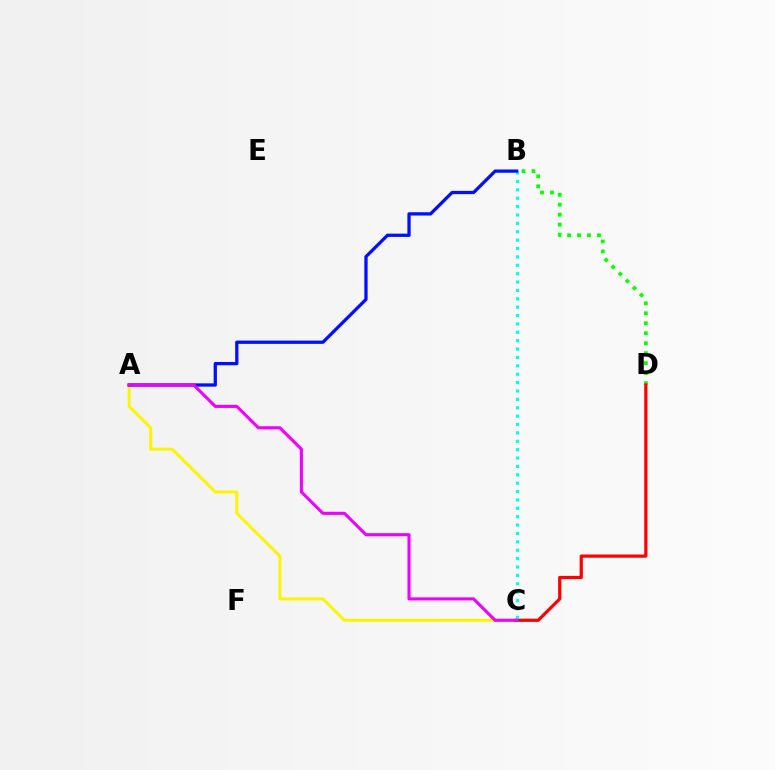{('B', 'D'): [{'color': '#08ff00', 'line_style': 'dotted', 'thickness': 2.71}], ('A', 'C'): [{'color': '#fcf500', 'line_style': 'solid', 'thickness': 2.16}, {'color': '#ee00ff', 'line_style': 'solid', 'thickness': 2.24}], ('C', 'D'): [{'color': '#ff0000', 'line_style': 'solid', 'thickness': 2.31}], ('B', 'C'): [{'color': '#00fff6', 'line_style': 'dotted', 'thickness': 2.28}], ('A', 'B'): [{'color': '#0010ff', 'line_style': 'solid', 'thickness': 2.36}]}